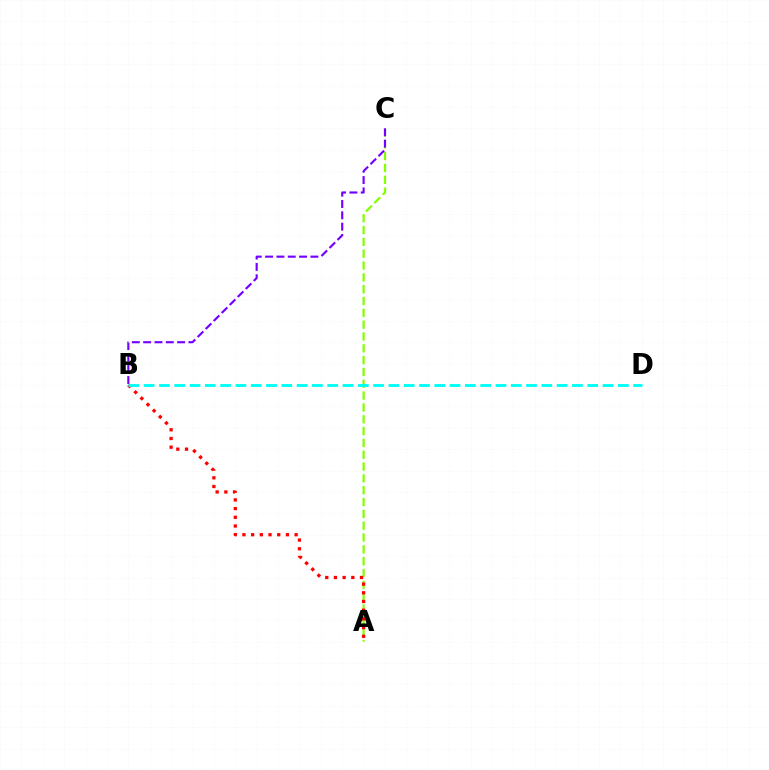{('A', 'C'): [{'color': '#84ff00', 'line_style': 'dashed', 'thickness': 1.61}], ('B', 'C'): [{'color': '#7200ff', 'line_style': 'dashed', 'thickness': 1.54}], ('A', 'B'): [{'color': '#ff0000', 'line_style': 'dotted', 'thickness': 2.36}], ('B', 'D'): [{'color': '#00fff6', 'line_style': 'dashed', 'thickness': 2.08}]}